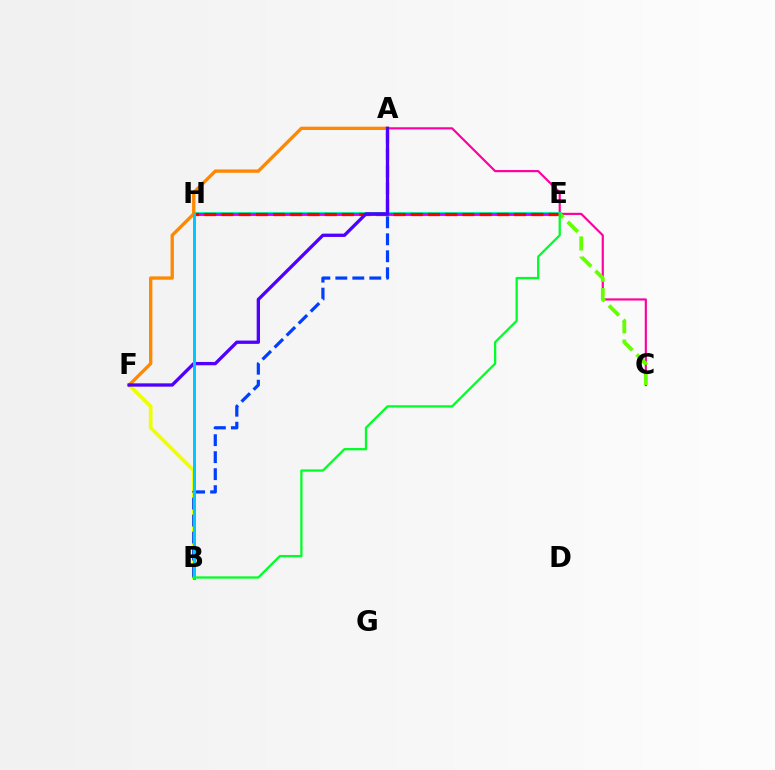{('A', 'C'): [{'color': '#ff00a0', 'line_style': 'solid', 'thickness': 1.56}], ('E', 'H'): [{'color': '#00ffaf', 'line_style': 'solid', 'thickness': 2.88}, {'color': '#d600ff', 'line_style': 'solid', 'thickness': 1.98}, {'color': '#ff0000', 'line_style': 'dashed', 'thickness': 2.34}], ('B', 'F'): [{'color': '#eeff00', 'line_style': 'solid', 'thickness': 2.64}], ('A', 'B'): [{'color': '#003fff', 'line_style': 'dashed', 'thickness': 2.31}], ('A', 'F'): [{'color': '#ff8800', 'line_style': 'solid', 'thickness': 2.4}, {'color': '#4f00ff', 'line_style': 'solid', 'thickness': 2.38}], ('C', 'E'): [{'color': '#66ff00', 'line_style': 'dashed', 'thickness': 2.74}], ('B', 'H'): [{'color': '#00c7ff', 'line_style': 'solid', 'thickness': 2.15}], ('B', 'E'): [{'color': '#00ff27', 'line_style': 'solid', 'thickness': 1.64}]}